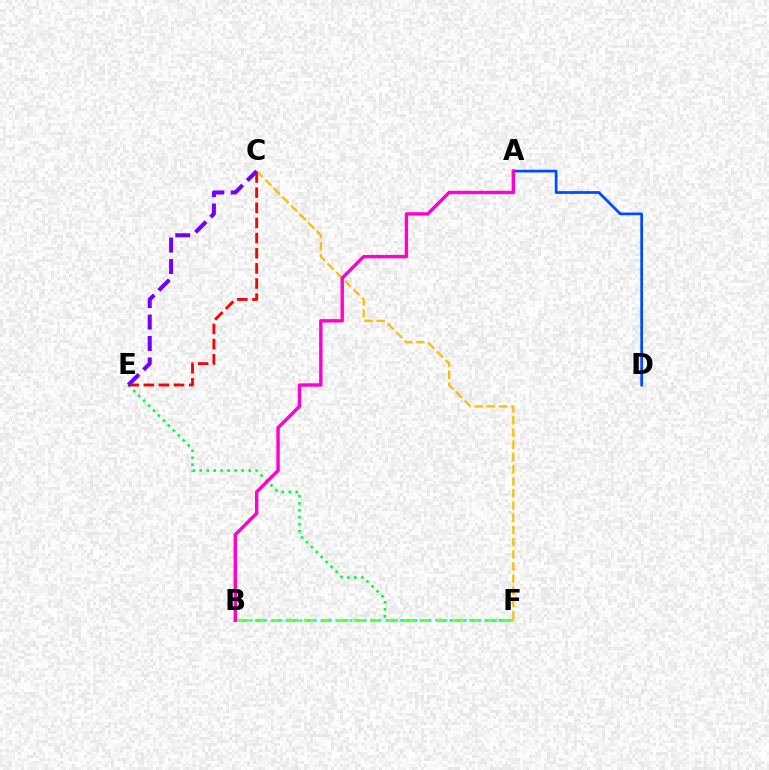{('E', 'F'): [{'color': '#00ff39', 'line_style': 'dotted', 'thickness': 1.9}], ('B', 'F'): [{'color': '#84ff00', 'line_style': 'dashed', 'thickness': 2.24}, {'color': '#00fff6', 'line_style': 'dotted', 'thickness': 1.94}], ('C', 'E'): [{'color': '#ff0000', 'line_style': 'dashed', 'thickness': 2.06}, {'color': '#7200ff', 'line_style': 'dashed', 'thickness': 2.91}], ('C', 'F'): [{'color': '#ffbd00', 'line_style': 'dashed', 'thickness': 1.65}], ('A', 'D'): [{'color': '#004bff', 'line_style': 'solid', 'thickness': 1.97}], ('A', 'B'): [{'color': '#ff00cf', 'line_style': 'solid', 'thickness': 2.44}]}